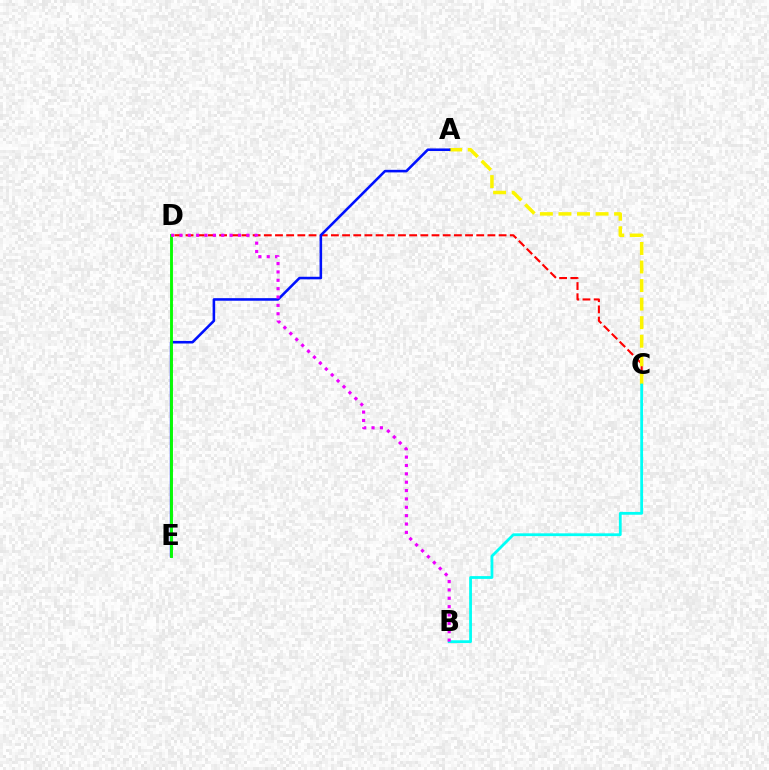{('C', 'D'): [{'color': '#ff0000', 'line_style': 'dashed', 'thickness': 1.52}], ('A', 'C'): [{'color': '#fcf500', 'line_style': 'dashed', 'thickness': 2.52}], ('B', 'C'): [{'color': '#00fff6', 'line_style': 'solid', 'thickness': 2.01}], ('A', 'E'): [{'color': '#0010ff', 'line_style': 'solid', 'thickness': 1.85}], ('D', 'E'): [{'color': '#08ff00', 'line_style': 'solid', 'thickness': 2.07}], ('B', 'D'): [{'color': '#ee00ff', 'line_style': 'dotted', 'thickness': 2.27}]}